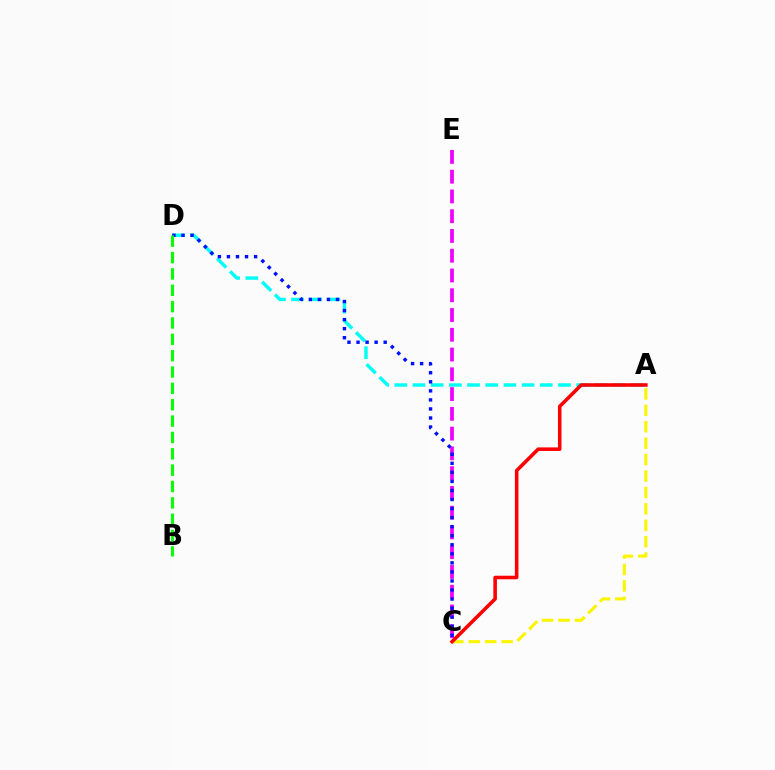{('C', 'E'): [{'color': '#ee00ff', 'line_style': 'dashed', 'thickness': 2.69}], ('A', 'D'): [{'color': '#00fff6', 'line_style': 'dashed', 'thickness': 2.47}], ('A', 'C'): [{'color': '#fcf500', 'line_style': 'dashed', 'thickness': 2.23}, {'color': '#ff0000', 'line_style': 'solid', 'thickness': 2.56}], ('C', 'D'): [{'color': '#0010ff', 'line_style': 'dotted', 'thickness': 2.46}], ('B', 'D'): [{'color': '#08ff00', 'line_style': 'dashed', 'thickness': 2.22}]}